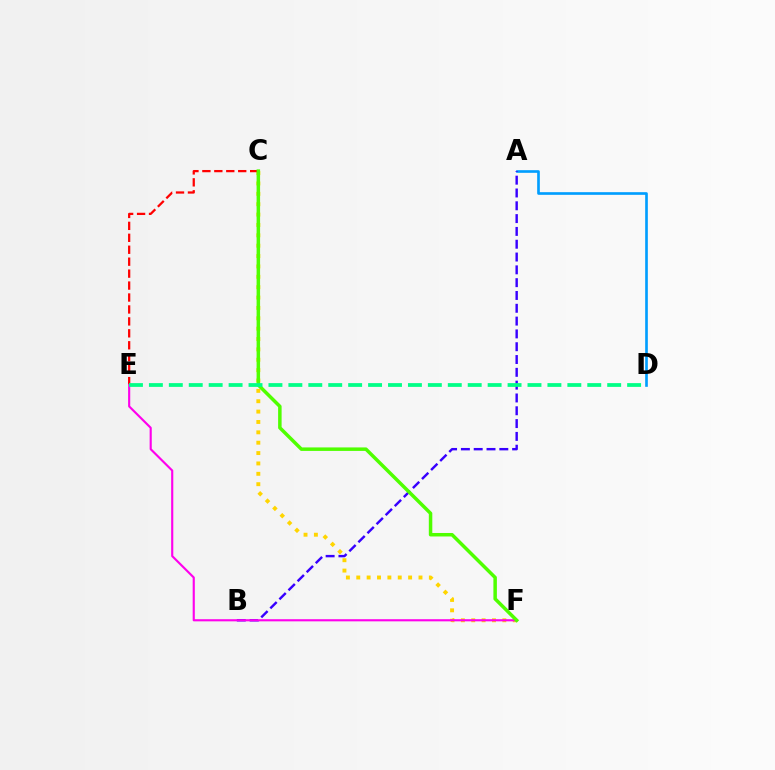{('A', 'D'): [{'color': '#009eff', 'line_style': 'solid', 'thickness': 1.9}], ('C', 'F'): [{'color': '#ffd500', 'line_style': 'dotted', 'thickness': 2.82}, {'color': '#4fff00', 'line_style': 'solid', 'thickness': 2.51}], ('C', 'E'): [{'color': '#ff0000', 'line_style': 'dashed', 'thickness': 1.62}], ('A', 'B'): [{'color': '#3700ff', 'line_style': 'dashed', 'thickness': 1.74}], ('E', 'F'): [{'color': '#ff00ed', 'line_style': 'solid', 'thickness': 1.54}], ('D', 'E'): [{'color': '#00ff86', 'line_style': 'dashed', 'thickness': 2.71}]}